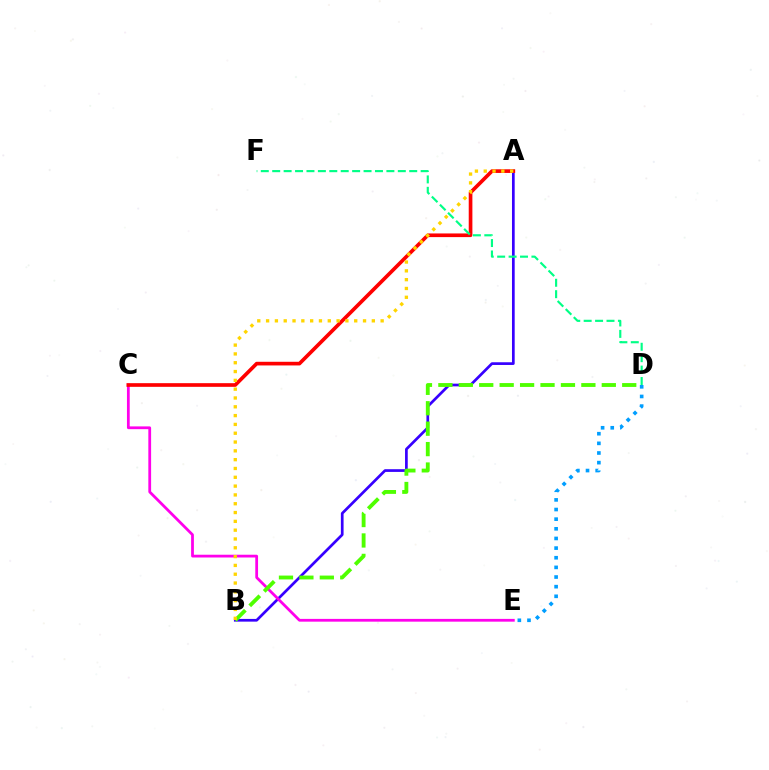{('A', 'B'): [{'color': '#3700ff', 'line_style': 'solid', 'thickness': 1.95}, {'color': '#ffd500', 'line_style': 'dotted', 'thickness': 2.39}], ('C', 'E'): [{'color': '#ff00ed', 'line_style': 'solid', 'thickness': 1.99}], ('D', 'E'): [{'color': '#009eff', 'line_style': 'dotted', 'thickness': 2.62}], ('A', 'C'): [{'color': '#ff0000', 'line_style': 'solid', 'thickness': 2.64}], ('B', 'D'): [{'color': '#4fff00', 'line_style': 'dashed', 'thickness': 2.78}], ('D', 'F'): [{'color': '#00ff86', 'line_style': 'dashed', 'thickness': 1.55}]}